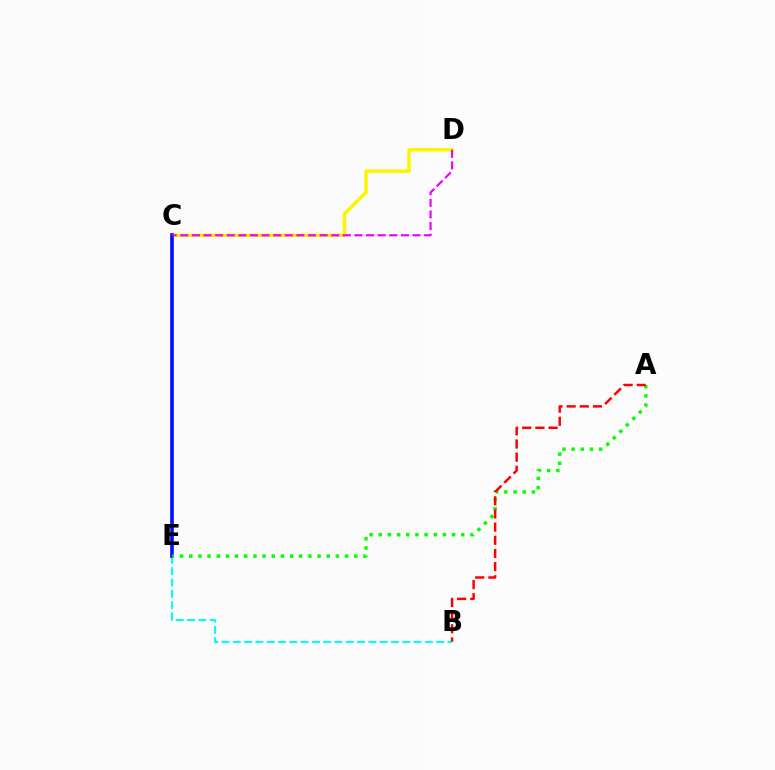{('C', 'D'): [{'color': '#fcf500', 'line_style': 'solid', 'thickness': 2.52}, {'color': '#ee00ff', 'line_style': 'dashed', 'thickness': 1.58}], ('B', 'E'): [{'color': '#00fff6', 'line_style': 'dashed', 'thickness': 1.53}], ('C', 'E'): [{'color': '#0010ff', 'line_style': 'solid', 'thickness': 2.61}], ('A', 'E'): [{'color': '#08ff00', 'line_style': 'dotted', 'thickness': 2.49}], ('A', 'B'): [{'color': '#ff0000', 'line_style': 'dashed', 'thickness': 1.79}]}